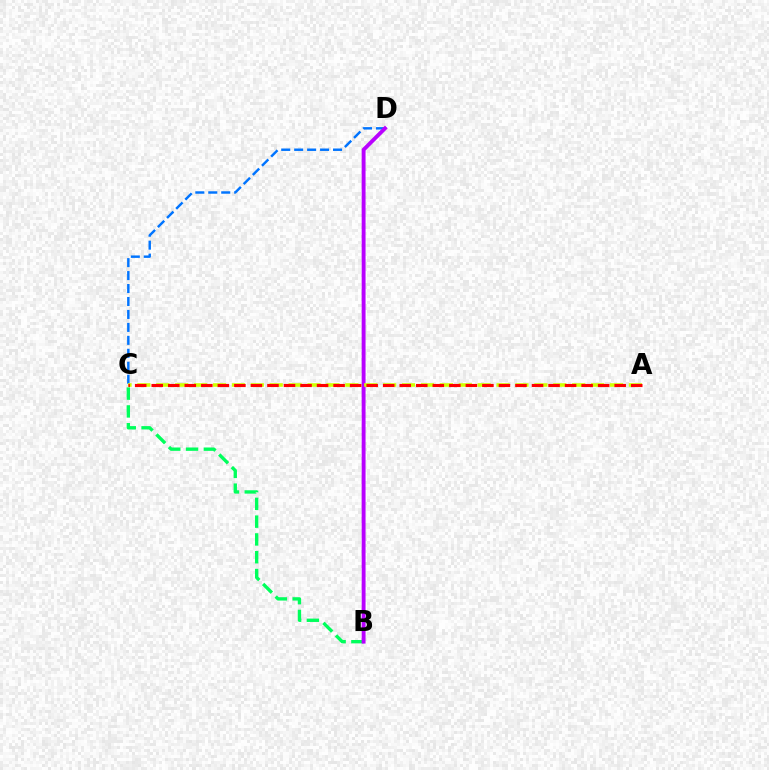{('C', 'D'): [{'color': '#0074ff', 'line_style': 'dashed', 'thickness': 1.76}], ('B', 'C'): [{'color': '#00ff5c', 'line_style': 'dashed', 'thickness': 2.42}], ('B', 'D'): [{'color': '#b900ff', 'line_style': 'solid', 'thickness': 2.79}], ('A', 'C'): [{'color': '#d1ff00', 'line_style': 'dashed', 'thickness': 2.57}, {'color': '#ff0000', 'line_style': 'dashed', 'thickness': 2.25}]}